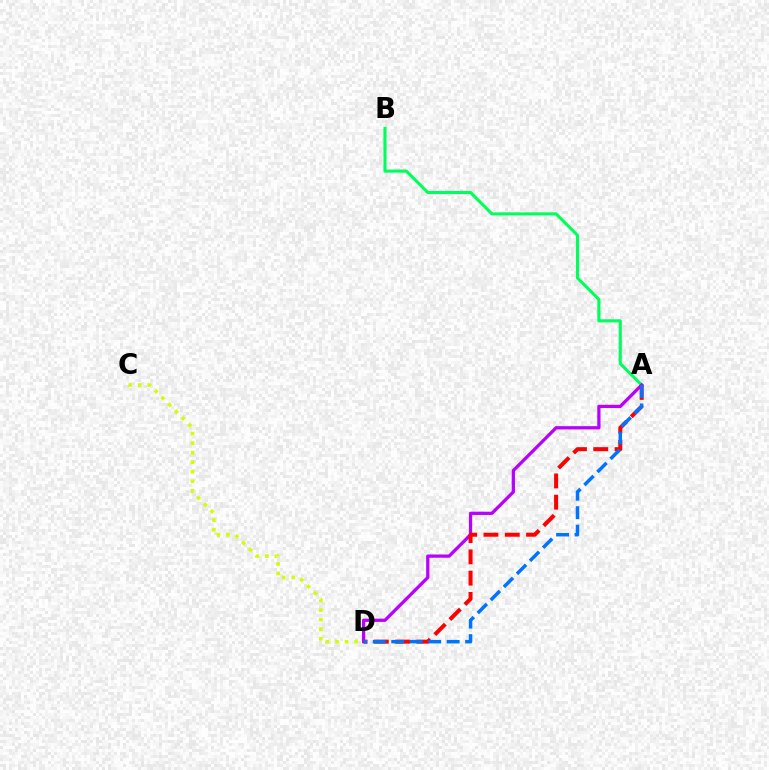{('A', 'B'): [{'color': '#00ff5c', 'line_style': 'solid', 'thickness': 2.22}], ('A', 'D'): [{'color': '#b900ff', 'line_style': 'solid', 'thickness': 2.35}, {'color': '#ff0000', 'line_style': 'dashed', 'thickness': 2.89}, {'color': '#0074ff', 'line_style': 'dashed', 'thickness': 2.51}], ('C', 'D'): [{'color': '#d1ff00', 'line_style': 'dotted', 'thickness': 2.59}]}